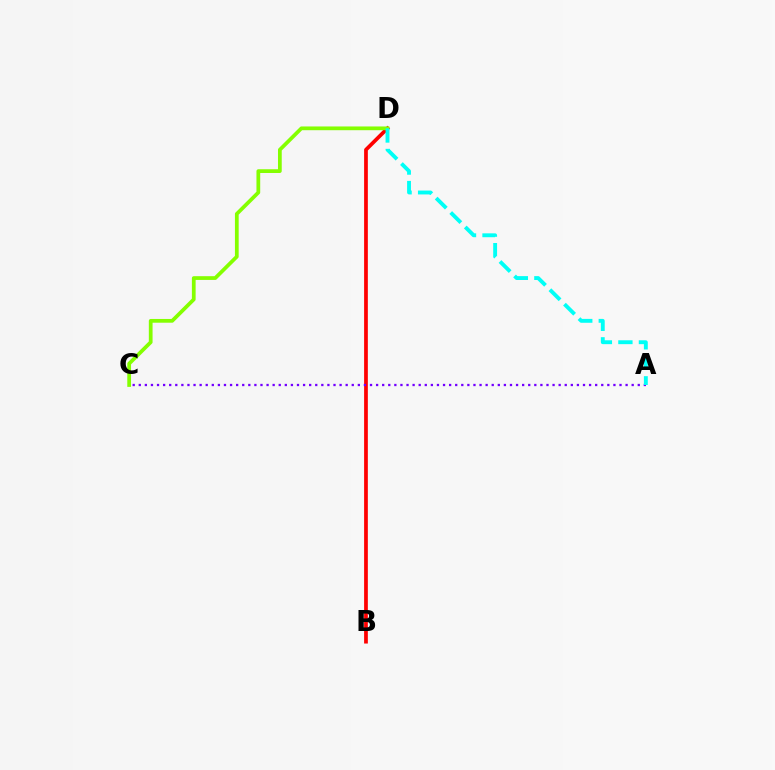{('B', 'D'): [{'color': '#ff0000', 'line_style': 'solid', 'thickness': 2.68}], ('C', 'D'): [{'color': '#84ff00', 'line_style': 'solid', 'thickness': 2.7}], ('A', 'C'): [{'color': '#7200ff', 'line_style': 'dotted', 'thickness': 1.65}], ('A', 'D'): [{'color': '#00fff6', 'line_style': 'dashed', 'thickness': 2.79}]}